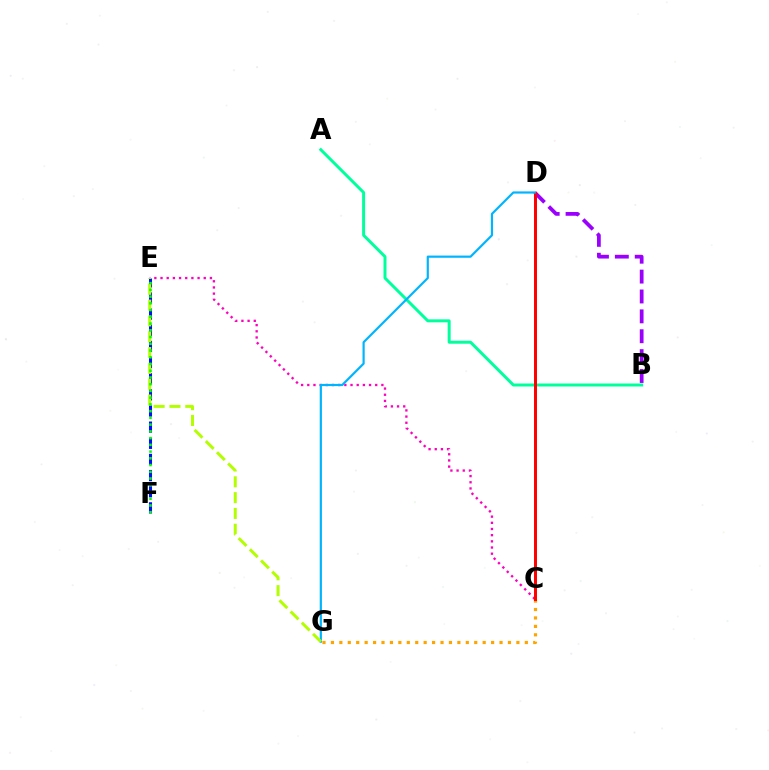{('A', 'B'): [{'color': '#00ff9d', 'line_style': 'solid', 'thickness': 2.14}], ('C', 'E'): [{'color': '#ff00bd', 'line_style': 'dotted', 'thickness': 1.68}], ('E', 'F'): [{'color': '#0010ff', 'line_style': 'dashed', 'thickness': 2.19}, {'color': '#08ff00', 'line_style': 'dotted', 'thickness': 1.83}], ('B', 'D'): [{'color': '#9b00ff', 'line_style': 'dashed', 'thickness': 2.7}], ('C', 'G'): [{'color': '#ffa500', 'line_style': 'dotted', 'thickness': 2.29}], ('C', 'D'): [{'color': '#ff0000', 'line_style': 'solid', 'thickness': 2.14}], ('D', 'G'): [{'color': '#00b5ff', 'line_style': 'solid', 'thickness': 1.58}], ('E', 'G'): [{'color': '#b3ff00', 'line_style': 'dashed', 'thickness': 2.15}]}